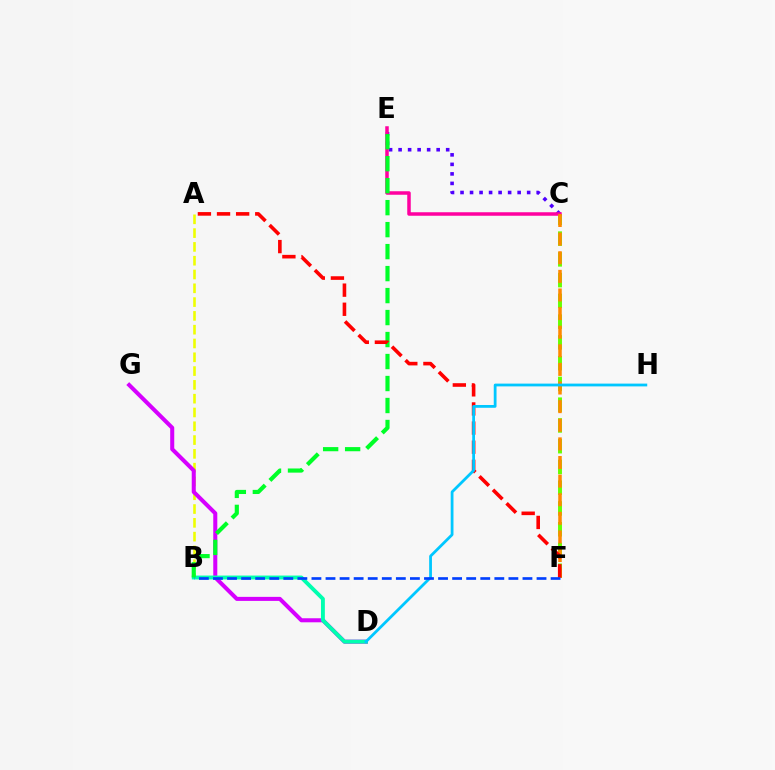{('A', 'B'): [{'color': '#eeff00', 'line_style': 'dashed', 'thickness': 1.87}], ('D', 'G'): [{'color': '#d600ff', 'line_style': 'solid', 'thickness': 2.91}], ('C', 'F'): [{'color': '#66ff00', 'line_style': 'dashed', 'thickness': 2.82}, {'color': '#ff8800', 'line_style': 'dashed', 'thickness': 2.53}], ('C', 'E'): [{'color': '#4f00ff', 'line_style': 'dotted', 'thickness': 2.59}, {'color': '#ff00a0', 'line_style': 'solid', 'thickness': 2.52}], ('B', 'D'): [{'color': '#00ffaf', 'line_style': 'solid', 'thickness': 2.79}], ('B', 'E'): [{'color': '#00ff27', 'line_style': 'dashed', 'thickness': 2.99}], ('A', 'F'): [{'color': '#ff0000', 'line_style': 'dashed', 'thickness': 2.6}], ('D', 'H'): [{'color': '#00c7ff', 'line_style': 'solid', 'thickness': 2.0}], ('B', 'F'): [{'color': '#003fff', 'line_style': 'dashed', 'thickness': 1.91}]}